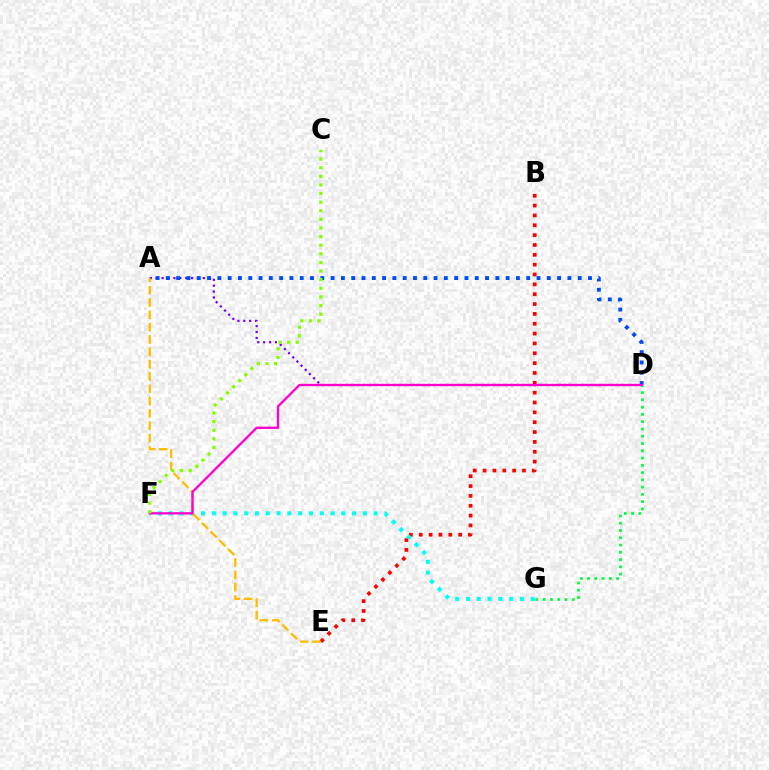{('A', 'D'): [{'color': '#7200ff', 'line_style': 'dotted', 'thickness': 1.6}, {'color': '#004bff', 'line_style': 'dotted', 'thickness': 2.8}], ('D', 'G'): [{'color': '#00ff39', 'line_style': 'dotted', 'thickness': 1.97}], ('B', 'E'): [{'color': '#ff0000', 'line_style': 'dotted', 'thickness': 2.68}], ('F', 'G'): [{'color': '#00fff6', 'line_style': 'dotted', 'thickness': 2.93}], ('A', 'E'): [{'color': '#ffbd00', 'line_style': 'dashed', 'thickness': 1.67}], ('D', 'F'): [{'color': '#ff00cf', 'line_style': 'solid', 'thickness': 1.67}], ('C', 'F'): [{'color': '#84ff00', 'line_style': 'dotted', 'thickness': 2.34}]}